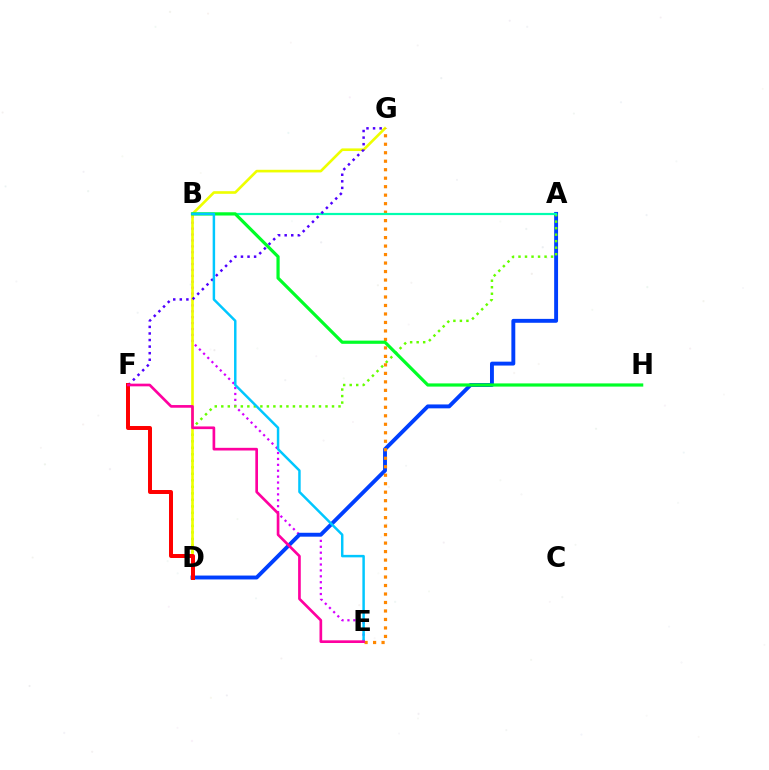{('B', 'E'): [{'color': '#d600ff', 'line_style': 'dotted', 'thickness': 1.6}, {'color': '#00c7ff', 'line_style': 'solid', 'thickness': 1.78}], ('A', 'D'): [{'color': '#003fff', 'line_style': 'solid', 'thickness': 2.81}, {'color': '#66ff00', 'line_style': 'dotted', 'thickness': 1.77}], ('D', 'G'): [{'color': '#eeff00', 'line_style': 'solid', 'thickness': 1.9}], ('E', 'G'): [{'color': '#ff8800', 'line_style': 'dotted', 'thickness': 2.31}], ('A', 'B'): [{'color': '#00ffaf', 'line_style': 'solid', 'thickness': 1.59}], ('B', 'H'): [{'color': '#00ff27', 'line_style': 'solid', 'thickness': 2.3}], ('F', 'G'): [{'color': '#4f00ff', 'line_style': 'dotted', 'thickness': 1.79}], ('D', 'F'): [{'color': '#ff0000', 'line_style': 'solid', 'thickness': 2.87}], ('E', 'F'): [{'color': '#ff00a0', 'line_style': 'solid', 'thickness': 1.93}]}